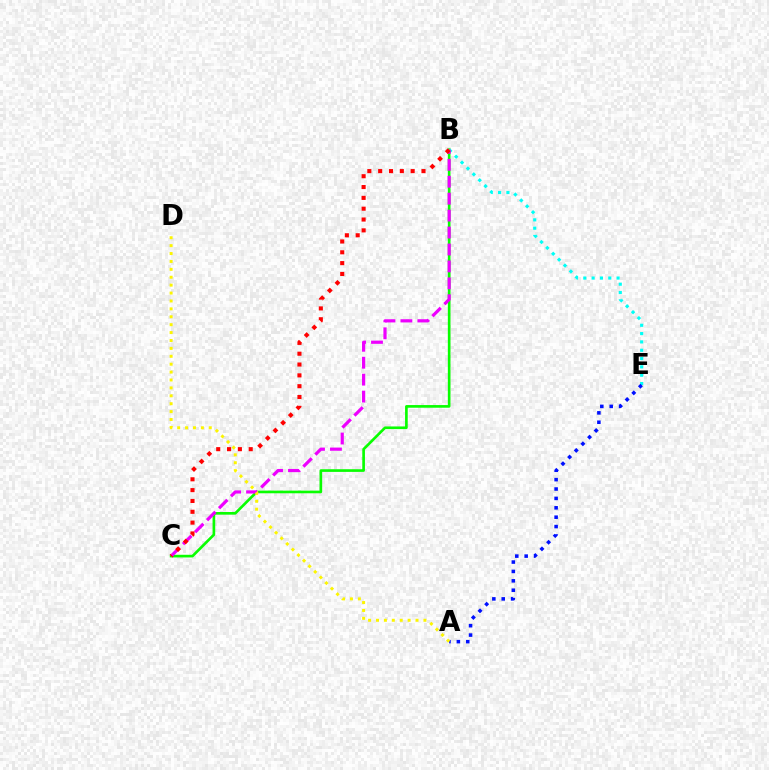{('B', 'C'): [{'color': '#08ff00', 'line_style': 'solid', 'thickness': 1.92}, {'color': '#ee00ff', 'line_style': 'dashed', 'thickness': 2.3}, {'color': '#ff0000', 'line_style': 'dotted', 'thickness': 2.94}], ('B', 'E'): [{'color': '#00fff6', 'line_style': 'dotted', 'thickness': 2.26}], ('A', 'E'): [{'color': '#0010ff', 'line_style': 'dotted', 'thickness': 2.55}], ('A', 'D'): [{'color': '#fcf500', 'line_style': 'dotted', 'thickness': 2.15}]}